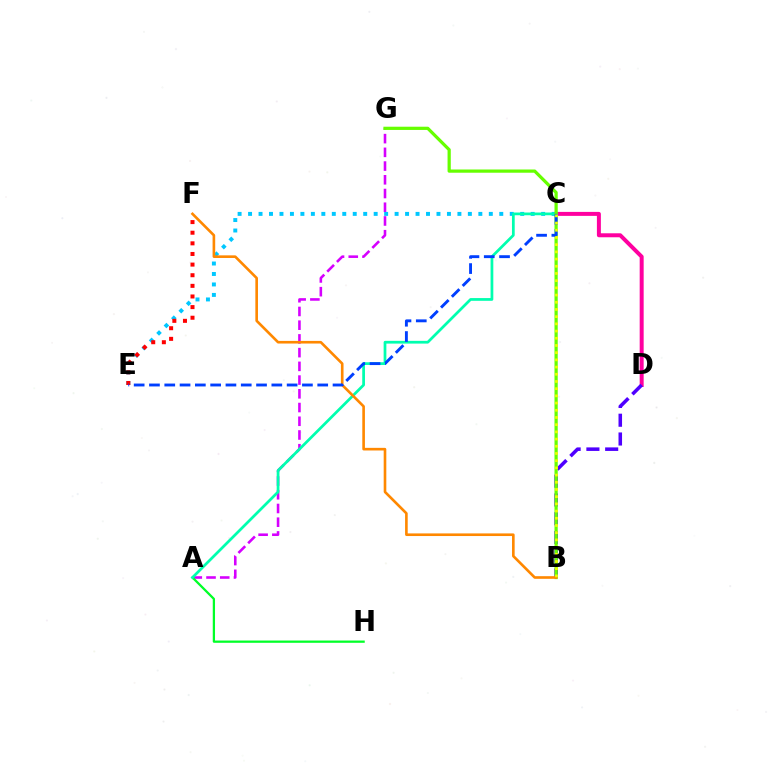{('C', 'D'): [{'color': '#ff00a0', 'line_style': 'solid', 'thickness': 2.87}], ('B', 'D'): [{'color': '#4f00ff', 'line_style': 'dashed', 'thickness': 2.55}], ('A', 'G'): [{'color': '#d600ff', 'line_style': 'dashed', 'thickness': 1.86}], ('C', 'E'): [{'color': '#00c7ff', 'line_style': 'dotted', 'thickness': 2.84}, {'color': '#003fff', 'line_style': 'dashed', 'thickness': 2.08}], ('A', 'H'): [{'color': '#00ff27', 'line_style': 'solid', 'thickness': 1.63}], ('A', 'C'): [{'color': '#00ffaf', 'line_style': 'solid', 'thickness': 1.97}], ('E', 'F'): [{'color': '#ff0000', 'line_style': 'dotted', 'thickness': 2.89}], ('B', 'G'): [{'color': '#66ff00', 'line_style': 'solid', 'thickness': 2.32}], ('B', 'F'): [{'color': '#ff8800', 'line_style': 'solid', 'thickness': 1.89}], ('B', 'C'): [{'color': '#eeff00', 'line_style': 'dotted', 'thickness': 1.96}]}